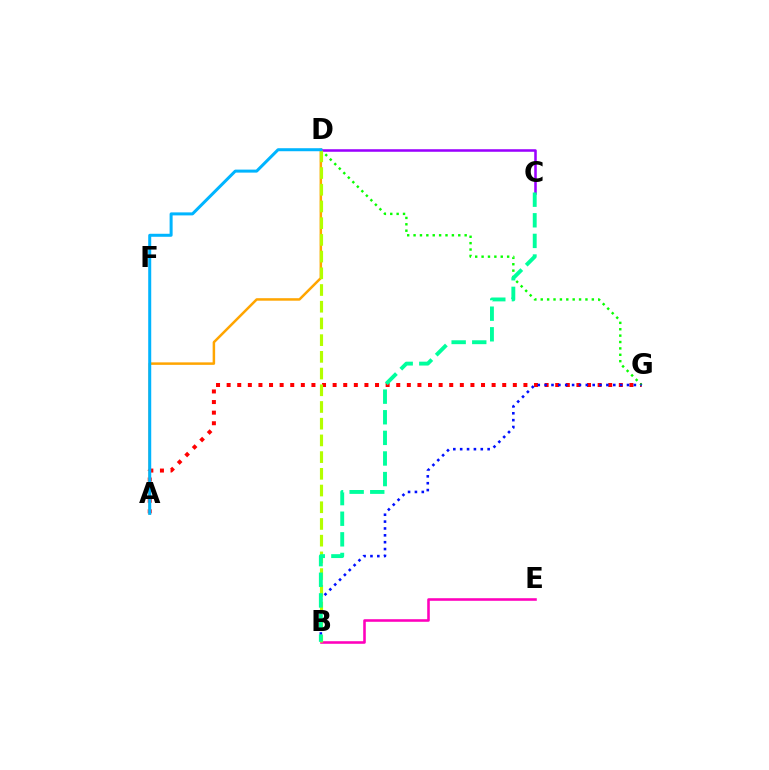{('A', 'G'): [{'color': '#ff0000', 'line_style': 'dotted', 'thickness': 2.88}], ('A', 'D'): [{'color': '#ffa500', 'line_style': 'solid', 'thickness': 1.8}, {'color': '#00b5ff', 'line_style': 'solid', 'thickness': 2.17}], ('D', 'G'): [{'color': '#08ff00', 'line_style': 'dotted', 'thickness': 1.74}], ('B', 'E'): [{'color': '#ff00bd', 'line_style': 'solid', 'thickness': 1.85}], ('B', 'G'): [{'color': '#0010ff', 'line_style': 'dotted', 'thickness': 1.87}], ('C', 'D'): [{'color': '#9b00ff', 'line_style': 'solid', 'thickness': 1.83}], ('B', 'D'): [{'color': '#b3ff00', 'line_style': 'dashed', 'thickness': 2.27}], ('B', 'C'): [{'color': '#00ff9d', 'line_style': 'dashed', 'thickness': 2.8}]}